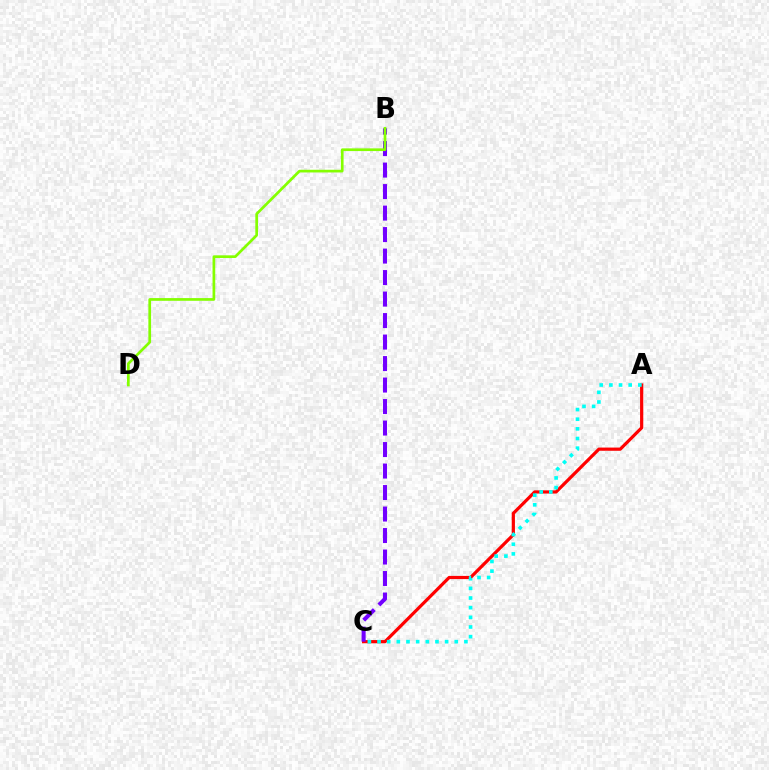{('A', 'C'): [{'color': '#ff0000', 'line_style': 'solid', 'thickness': 2.3}, {'color': '#00fff6', 'line_style': 'dotted', 'thickness': 2.62}], ('B', 'C'): [{'color': '#7200ff', 'line_style': 'dashed', 'thickness': 2.92}], ('B', 'D'): [{'color': '#84ff00', 'line_style': 'solid', 'thickness': 1.94}]}